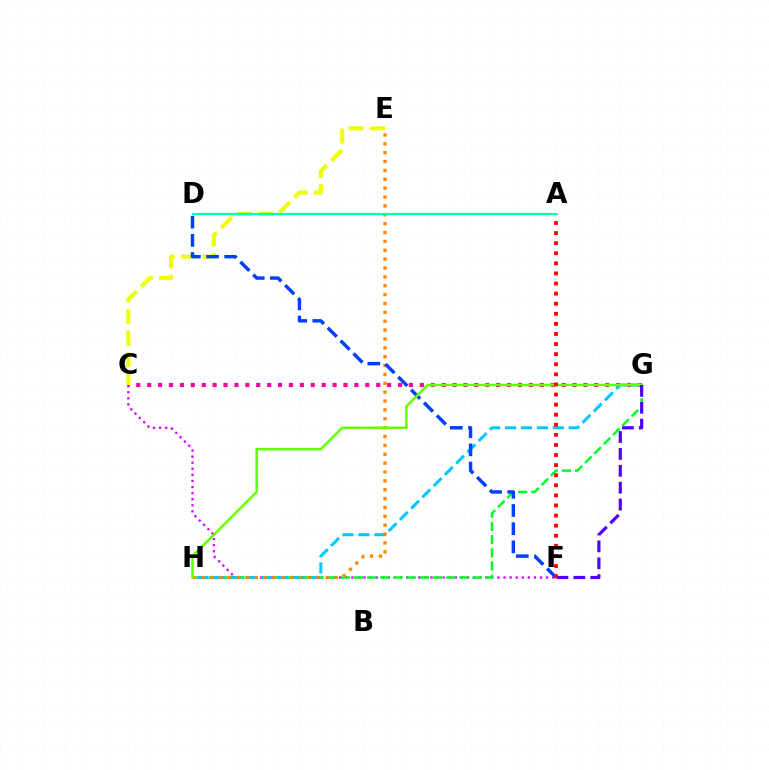{('C', 'G'): [{'color': '#ff00a0', 'line_style': 'dotted', 'thickness': 2.96}], ('C', 'E'): [{'color': '#eeff00', 'line_style': 'dashed', 'thickness': 2.92}], ('C', 'F'): [{'color': '#d600ff', 'line_style': 'dotted', 'thickness': 1.65}], ('G', 'H'): [{'color': '#00ff27', 'line_style': 'dashed', 'thickness': 1.79}, {'color': '#00c7ff', 'line_style': 'dashed', 'thickness': 2.16}, {'color': '#66ff00', 'line_style': 'solid', 'thickness': 1.81}], ('E', 'H'): [{'color': '#ff8800', 'line_style': 'dotted', 'thickness': 2.41}], ('D', 'F'): [{'color': '#003fff', 'line_style': 'dashed', 'thickness': 2.47}], ('A', 'F'): [{'color': '#ff0000', 'line_style': 'dotted', 'thickness': 2.74}], ('F', 'G'): [{'color': '#4f00ff', 'line_style': 'dashed', 'thickness': 2.29}], ('A', 'D'): [{'color': '#00ffaf', 'line_style': 'solid', 'thickness': 1.56}]}